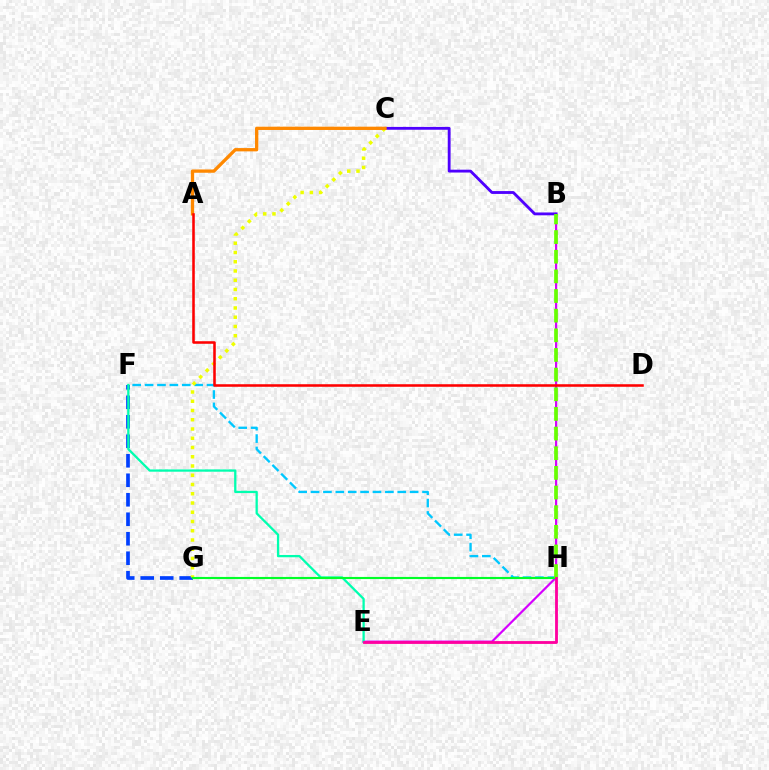{('B', 'E'): [{'color': '#d600ff', 'line_style': 'solid', 'thickness': 1.59}], ('B', 'C'): [{'color': '#4f00ff', 'line_style': 'solid', 'thickness': 2.04}], ('F', 'H'): [{'color': '#00c7ff', 'line_style': 'dashed', 'thickness': 1.68}], ('F', 'G'): [{'color': '#003fff', 'line_style': 'dashed', 'thickness': 2.65}], ('E', 'F'): [{'color': '#00ffaf', 'line_style': 'solid', 'thickness': 1.64}], ('C', 'G'): [{'color': '#eeff00', 'line_style': 'dotted', 'thickness': 2.51}], ('G', 'H'): [{'color': '#00ff27', 'line_style': 'solid', 'thickness': 1.54}], ('A', 'C'): [{'color': '#ff8800', 'line_style': 'solid', 'thickness': 2.37}], ('B', 'H'): [{'color': '#66ff00', 'line_style': 'dashed', 'thickness': 2.67}], ('E', 'H'): [{'color': '#ff00a0', 'line_style': 'solid', 'thickness': 2.03}], ('A', 'D'): [{'color': '#ff0000', 'line_style': 'solid', 'thickness': 1.84}]}